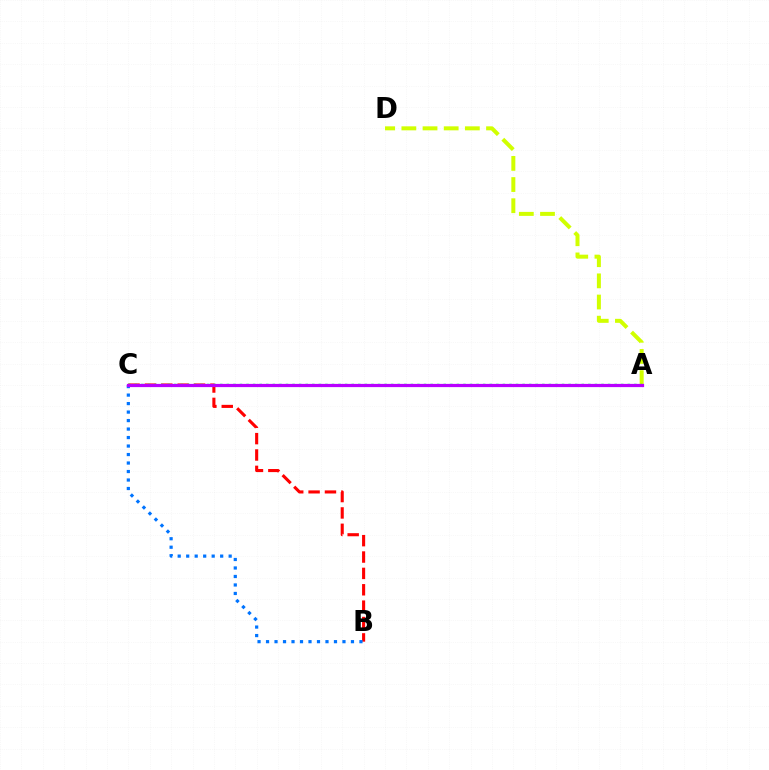{('B', 'C'): [{'color': '#ff0000', 'line_style': 'dashed', 'thickness': 2.22}, {'color': '#0074ff', 'line_style': 'dotted', 'thickness': 2.31}], ('A', 'D'): [{'color': '#d1ff00', 'line_style': 'dashed', 'thickness': 2.88}], ('A', 'C'): [{'color': '#00ff5c', 'line_style': 'dotted', 'thickness': 1.79}, {'color': '#b900ff', 'line_style': 'solid', 'thickness': 2.32}]}